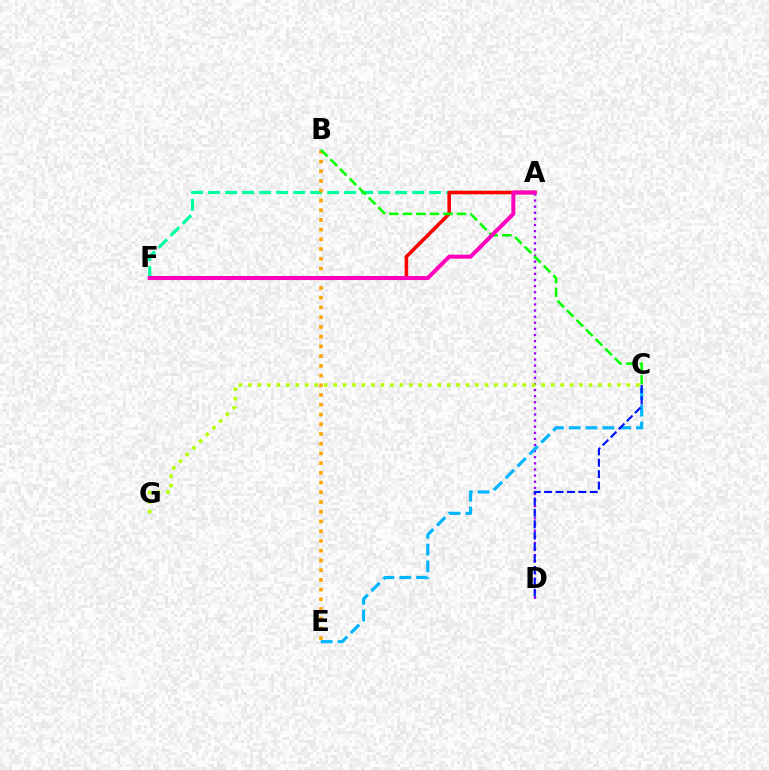{('A', 'F'): [{'color': '#00ff9d', 'line_style': 'dashed', 'thickness': 2.31}, {'color': '#ff0000', 'line_style': 'solid', 'thickness': 2.56}, {'color': '#ff00bd', 'line_style': 'solid', 'thickness': 2.87}], ('A', 'D'): [{'color': '#9b00ff', 'line_style': 'dotted', 'thickness': 1.66}], ('B', 'E'): [{'color': '#ffa500', 'line_style': 'dotted', 'thickness': 2.64}], ('B', 'C'): [{'color': '#08ff00', 'line_style': 'dashed', 'thickness': 1.84}], ('C', 'E'): [{'color': '#00b5ff', 'line_style': 'dashed', 'thickness': 2.28}], ('C', 'G'): [{'color': '#b3ff00', 'line_style': 'dotted', 'thickness': 2.57}], ('C', 'D'): [{'color': '#0010ff', 'line_style': 'dashed', 'thickness': 1.55}]}